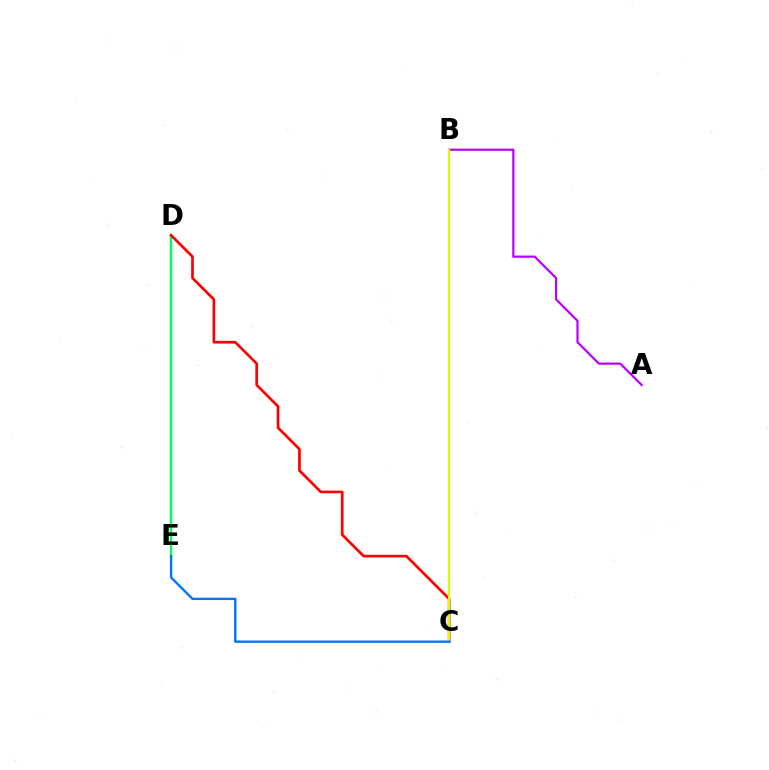{('D', 'E'): [{'color': '#00ff5c', 'line_style': 'solid', 'thickness': 1.74}], ('C', 'D'): [{'color': '#ff0000', 'line_style': 'solid', 'thickness': 1.93}], ('A', 'B'): [{'color': '#b900ff', 'line_style': 'solid', 'thickness': 1.58}], ('B', 'C'): [{'color': '#d1ff00', 'line_style': 'solid', 'thickness': 1.56}], ('C', 'E'): [{'color': '#0074ff', 'line_style': 'solid', 'thickness': 1.69}]}